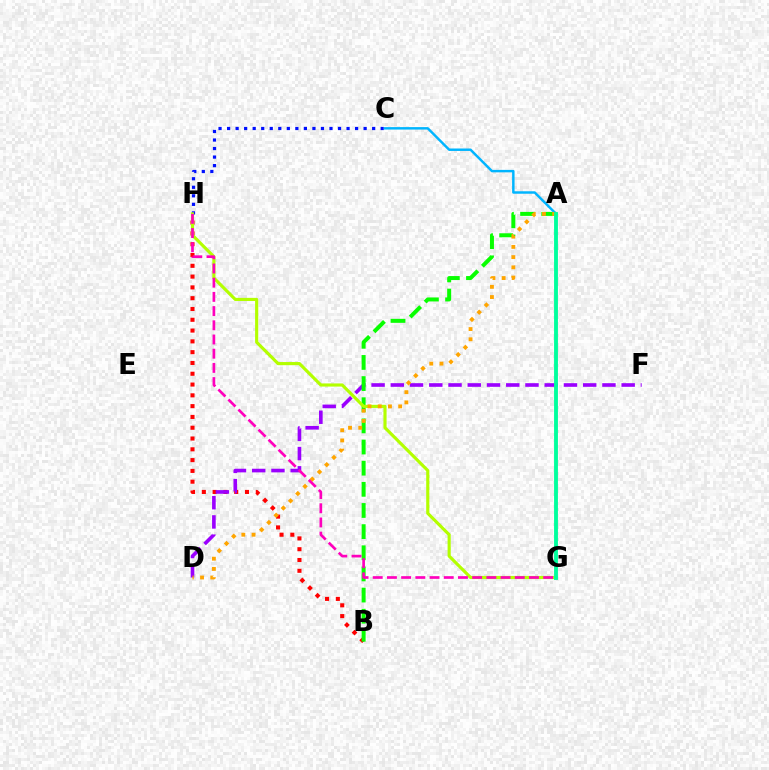{('B', 'H'): [{'color': '#ff0000', 'line_style': 'dotted', 'thickness': 2.93}], ('D', 'F'): [{'color': '#9b00ff', 'line_style': 'dashed', 'thickness': 2.61}], ('C', 'H'): [{'color': '#0010ff', 'line_style': 'dotted', 'thickness': 2.32}], ('A', 'B'): [{'color': '#08ff00', 'line_style': 'dashed', 'thickness': 2.87}], ('A', 'C'): [{'color': '#00b5ff', 'line_style': 'solid', 'thickness': 1.77}], ('G', 'H'): [{'color': '#b3ff00', 'line_style': 'solid', 'thickness': 2.27}, {'color': '#ff00bd', 'line_style': 'dashed', 'thickness': 1.93}], ('A', 'D'): [{'color': '#ffa500', 'line_style': 'dotted', 'thickness': 2.78}], ('A', 'G'): [{'color': '#00ff9d', 'line_style': 'solid', 'thickness': 2.78}]}